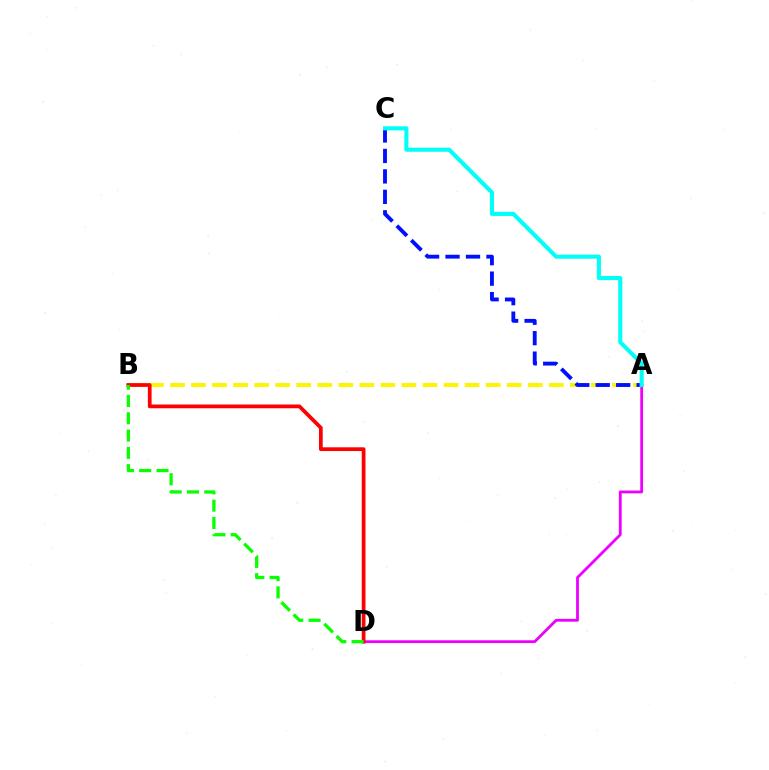{('A', 'B'): [{'color': '#fcf500', 'line_style': 'dashed', 'thickness': 2.86}], ('A', 'D'): [{'color': '#ee00ff', 'line_style': 'solid', 'thickness': 2.02}], ('A', 'C'): [{'color': '#0010ff', 'line_style': 'dashed', 'thickness': 2.78}, {'color': '#00fff6', 'line_style': 'solid', 'thickness': 2.94}], ('B', 'D'): [{'color': '#ff0000', 'line_style': 'solid', 'thickness': 2.7}, {'color': '#08ff00', 'line_style': 'dashed', 'thickness': 2.35}]}